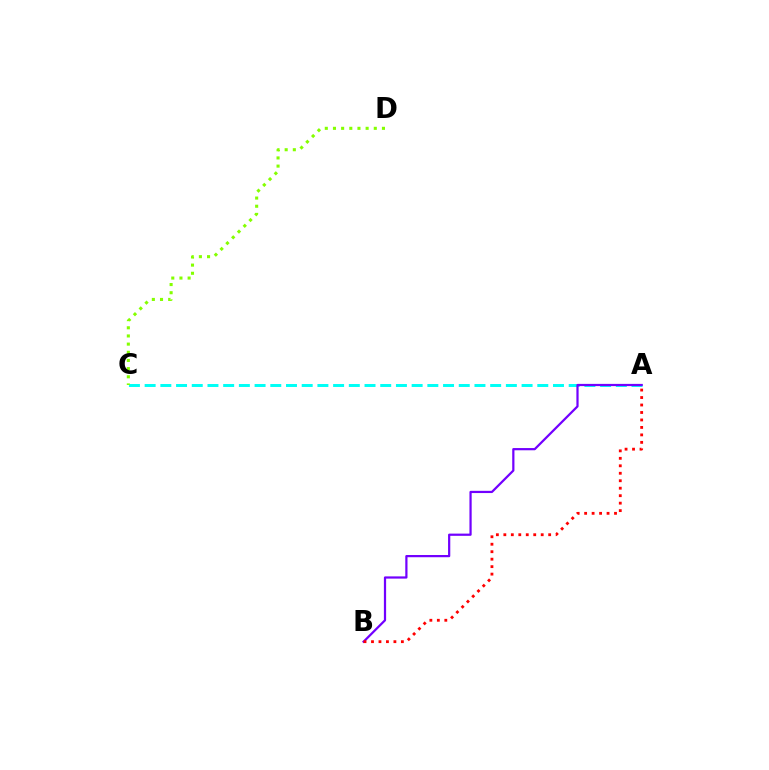{('A', 'C'): [{'color': '#00fff6', 'line_style': 'dashed', 'thickness': 2.13}], ('C', 'D'): [{'color': '#84ff00', 'line_style': 'dotted', 'thickness': 2.22}], ('A', 'B'): [{'color': '#7200ff', 'line_style': 'solid', 'thickness': 1.6}, {'color': '#ff0000', 'line_style': 'dotted', 'thickness': 2.03}]}